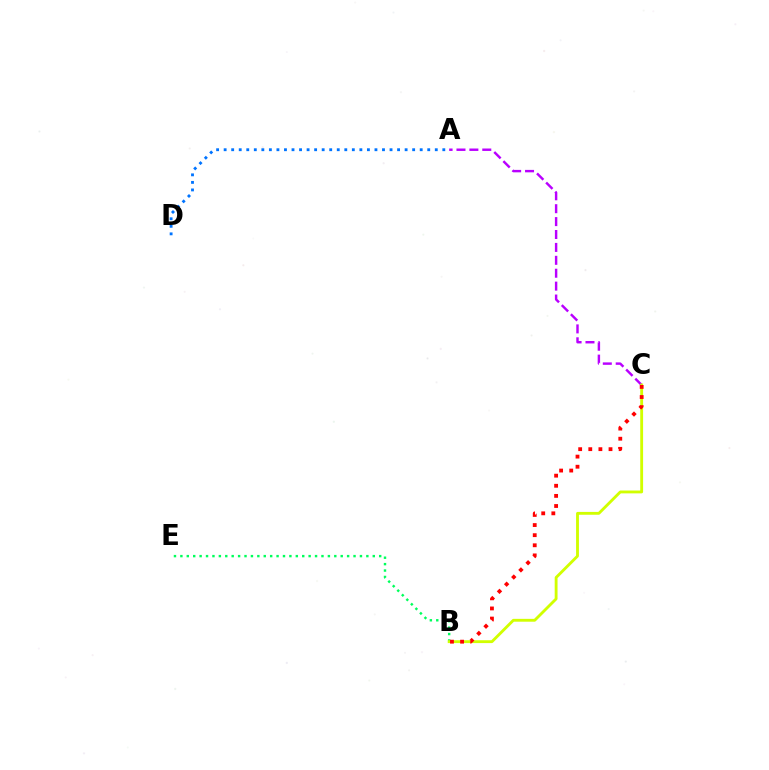{('B', 'E'): [{'color': '#00ff5c', 'line_style': 'dotted', 'thickness': 1.74}], ('A', 'C'): [{'color': '#b900ff', 'line_style': 'dashed', 'thickness': 1.75}], ('A', 'D'): [{'color': '#0074ff', 'line_style': 'dotted', 'thickness': 2.05}], ('B', 'C'): [{'color': '#d1ff00', 'line_style': 'solid', 'thickness': 2.05}, {'color': '#ff0000', 'line_style': 'dotted', 'thickness': 2.75}]}